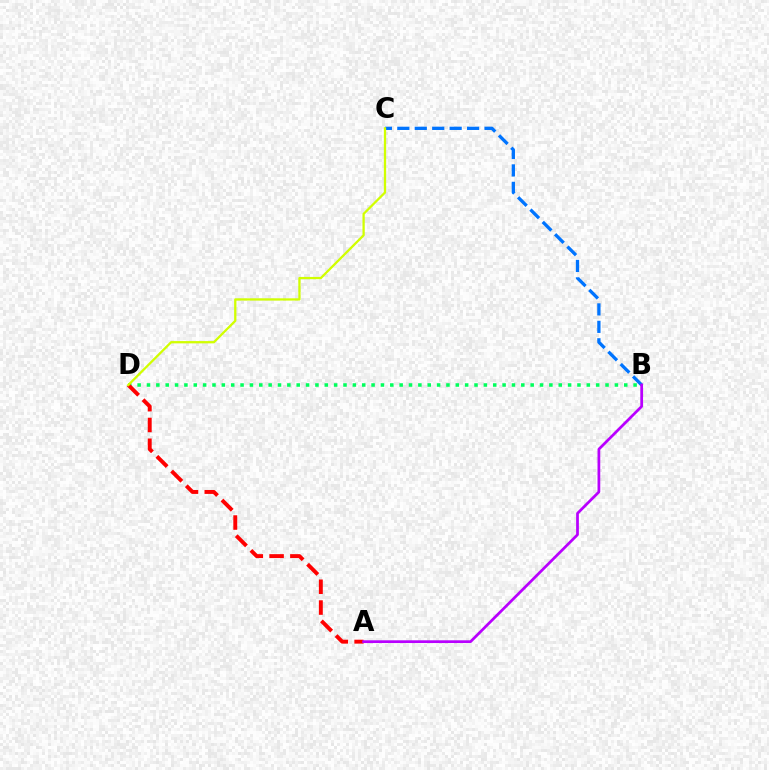{('B', 'D'): [{'color': '#00ff5c', 'line_style': 'dotted', 'thickness': 2.54}], ('B', 'C'): [{'color': '#0074ff', 'line_style': 'dashed', 'thickness': 2.37}], ('A', 'D'): [{'color': '#ff0000', 'line_style': 'dashed', 'thickness': 2.82}], ('C', 'D'): [{'color': '#d1ff00', 'line_style': 'solid', 'thickness': 1.64}], ('A', 'B'): [{'color': '#b900ff', 'line_style': 'solid', 'thickness': 1.97}]}